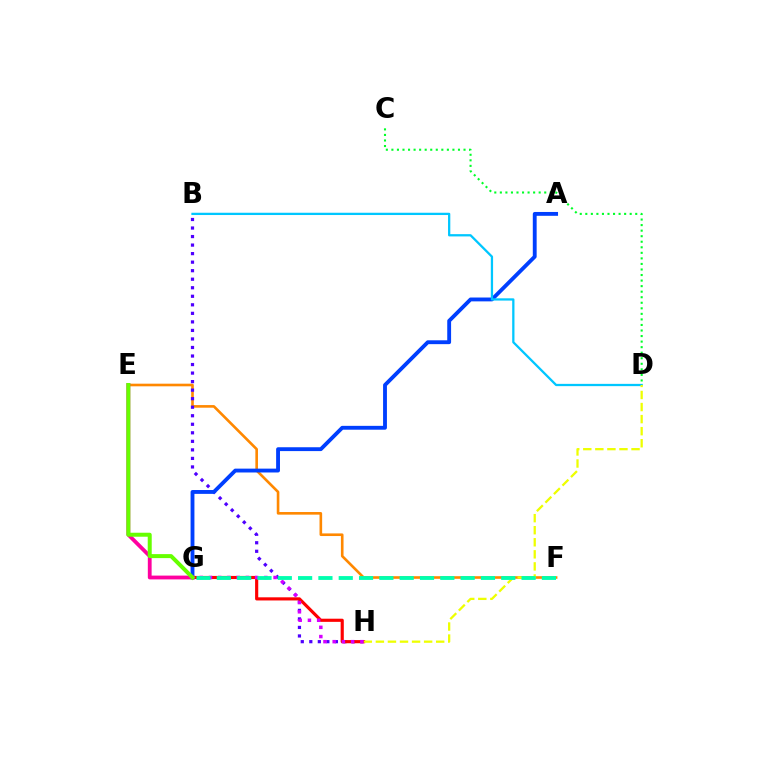{('E', 'F'): [{'color': '#ff8800', 'line_style': 'solid', 'thickness': 1.89}], ('B', 'H'): [{'color': '#4f00ff', 'line_style': 'dotted', 'thickness': 2.32}], ('G', 'H'): [{'color': '#ff0000', 'line_style': 'solid', 'thickness': 2.27}, {'color': '#d600ff', 'line_style': 'dotted', 'thickness': 2.51}], ('A', 'G'): [{'color': '#003fff', 'line_style': 'solid', 'thickness': 2.77}], ('B', 'D'): [{'color': '#00c7ff', 'line_style': 'solid', 'thickness': 1.64}], ('C', 'D'): [{'color': '#00ff27', 'line_style': 'dotted', 'thickness': 1.51}], ('E', 'G'): [{'color': '#ff00a0', 'line_style': 'solid', 'thickness': 2.74}, {'color': '#66ff00', 'line_style': 'solid', 'thickness': 2.87}], ('D', 'H'): [{'color': '#eeff00', 'line_style': 'dashed', 'thickness': 1.64}], ('F', 'G'): [{'color': '#00ffaf', 'line_style': 'dashed', 'thickness': 2.76}]}